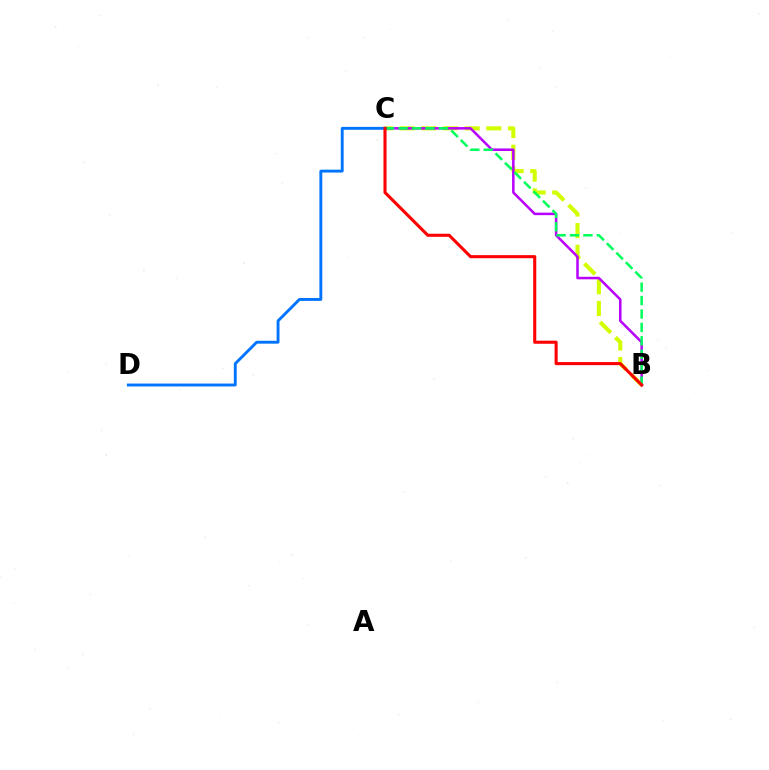{('B', 'C'): [{'color': '#d1ff00', 'line_style': 'dashed', 'thickness': 2.94}, {'color': '#b900ff', 'line_style': 'solid', 'thickness': 1.81}, {'color': '#00ff5c', 'line_style': 'dashed', 'thickness': 1.82}, {'color': '#ff0000', 'line_style': 'solid', 'thickness': 2.21}], ('C', 'D'): [{'color': '#0074ff', 'line_style': 'solid', 'thickness': 2.07}]}